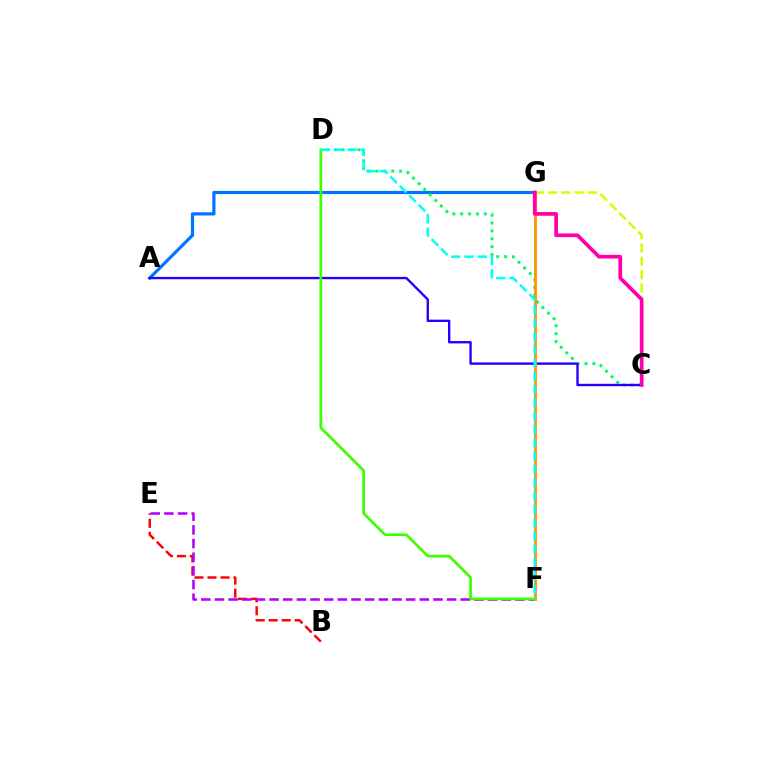{('A', 'G'): [{'color': '#0074ff', 'line_style': 'solid', 'thickness': 2.29}], ('B', 'E'): [{'color': '#ff0000', 'line_style': 'dashed', 'thickness': 1.77}], ('C', 'G'): [{'color': '#d1ff00', 'line_style': 'dashed', 'thickness': 1.8}, {'color': '#ff00ac', 'line_style': 'solid', 'thickness': 2.68}], ('E', 'F'): [{'color': '#b900ff', 'line_style': 'dashed', 'thickness': 1.86}], ('C', 'D'): [{'color': '#00ff5c', 'line_style': 'dotted', 'thickness': 2.14}], ('A', 'C'): [{'color': '#2500ff', 'line_style': 'solid', 'thickness': 1.71}], ('F', 'G'): [{'color': '#ff9400', 'line_style': 'solid', 'thickness': 2.05}], ('D', 'F'): [{'color': '#3dff00', 'line_style': 'solid', 'thickness': 1.96}, {'color': '#00fff6', 'line_style': 'dashed', 'thickness': 1.81}]}